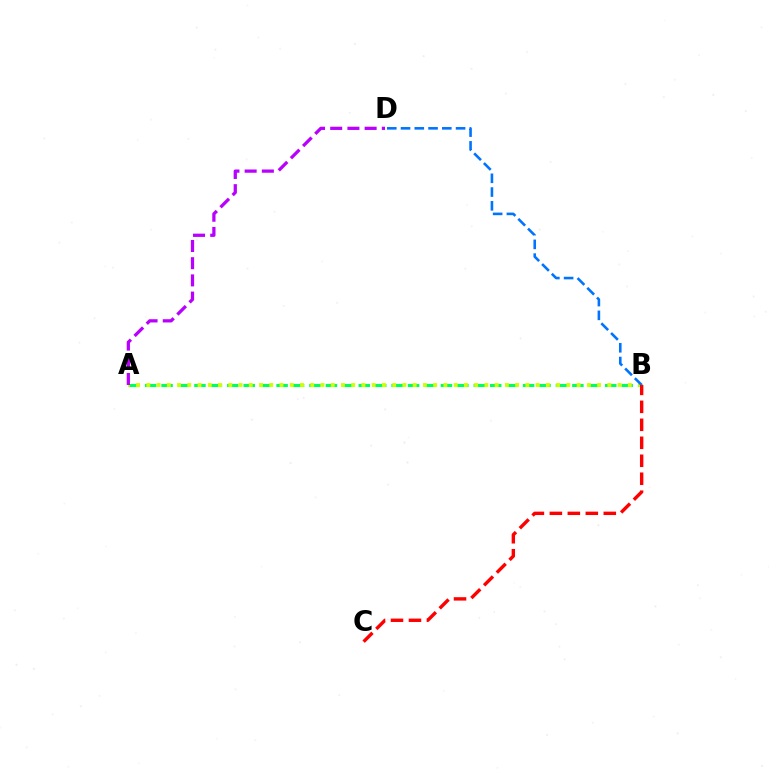{('A', 'B'): [{'color': '#00ff5c', 'line_style': 'dashed', 'thickness': 2.23}, {'color': '#d1ff00', 'line_style': 'dotted', 'thickness': 2.78}], ('B', 'D'): [{'color': '#0074ff', 'line_style': 'dashed', 'thickness': 1.87}], ('B', 'C'): [{'color': '#ff0000', 'line_style': 'dashed', 'thickness': 2.44}], ('A', 'D'): [{'color': '#b900ff', 'line_style': 'dashed', 'thickness': 2.34}]}